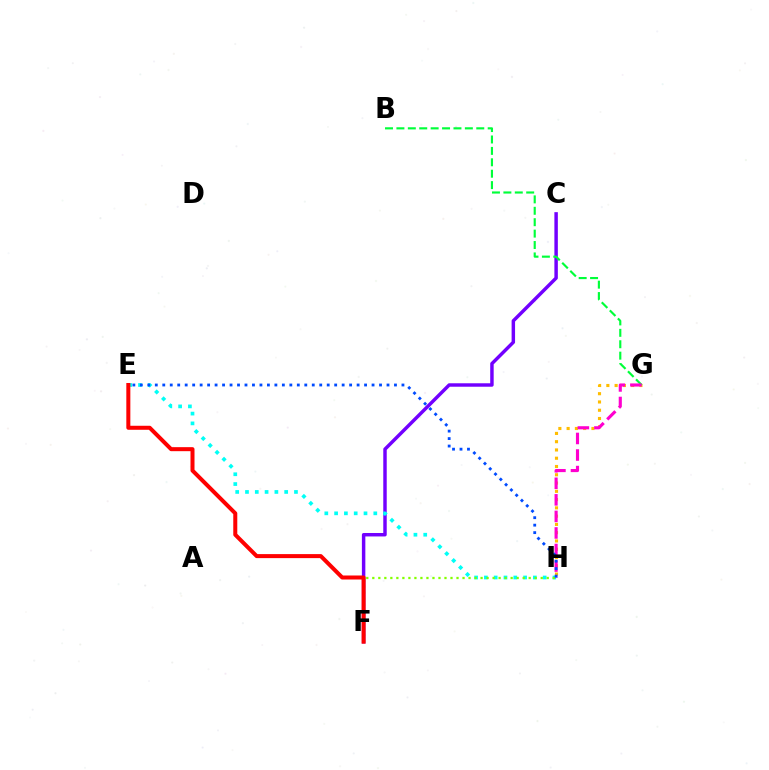{('G', 'H'): [{'color': '#ffbd00', 'line_style': 'dotted', 'thickness': 2.25}, {'color': '#ff00cf', 'line_style': 'dashed', 'thickness': 2.25}], ('C', 'F'): [{'color': '#7200ff', 'line_style': 'solid', 'thickness': 2.49}], ('E', 'H'): [{'color': '#00fff6', 'line_style': 'dotted', 'thickness': 2.66}, {'color': '#004bff', 'line_style': 'dotted', 'thickness': 2.03}], ('B', 'G'): [{'color': '#00ff39', 'line_style': 'dashed', 'thickness': 1.55}], ('F', 'H'): [{'color': '#84ff00', 'line_style': 'dotted', 'thickness': 1.63}], ('E', 'F'): [{'color': '#ff0000', 'line_style': 'solid', 'thickness': 2.89}]}